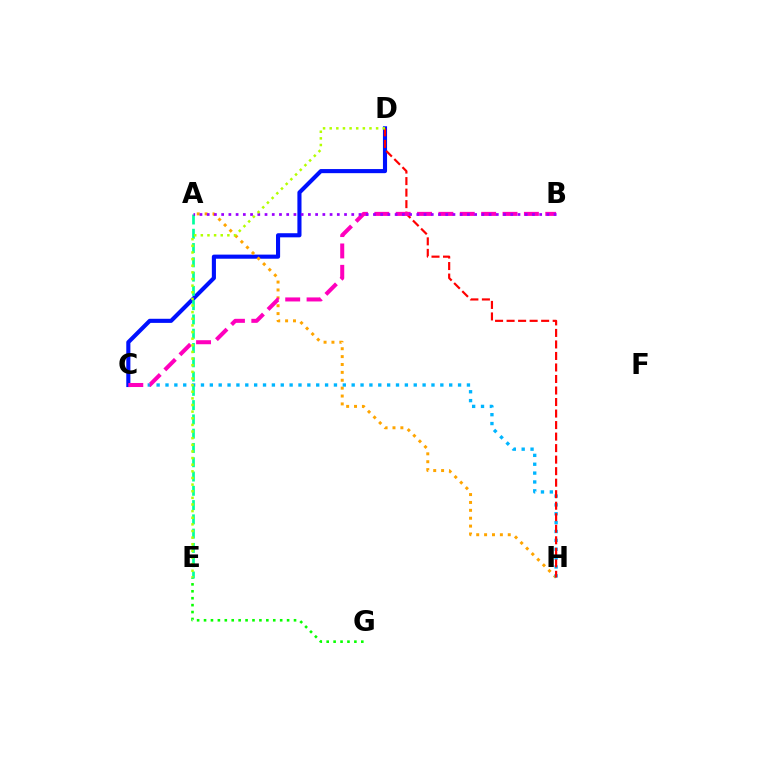{('E', 'G'): [{'color': '#08ff00', 'line_style': 'dotted', 'thickness': 1.88}], ('C', 'D'): [{'color': '#0010ff', 'line_style': 'solid', 'thickness': 2.96}], ('A', 'H'): [{'color': '#ffa500', 'line_style': 'dotted', 'thickness': 2.14}], ('C', 'H'): [{'color': '#00b5ff', 'line_style': 'dotted', 'thickness': 2.41}], ('A', 'E'): [{'color': '#00ff9d', 'line_style': 'dashed', 'thickness': 1.94}], ('D', 'H'): [{'color': '#ff0000', 'line_style': 'dashed', 'thickness': 1.56}], ('B', 'C'): [{'color': '#ff00bd', 'line_style': 'dashed', 'thickness': 2.9}], ('A', 'B'): [{'color': '#9b00ff', 'line_style': 'dotted', 'thickness': 1.96}], ('D', 'E'): [{'color': '#b3ff00', 'line_style': 'dotted', 'thickness': 1.8}]}